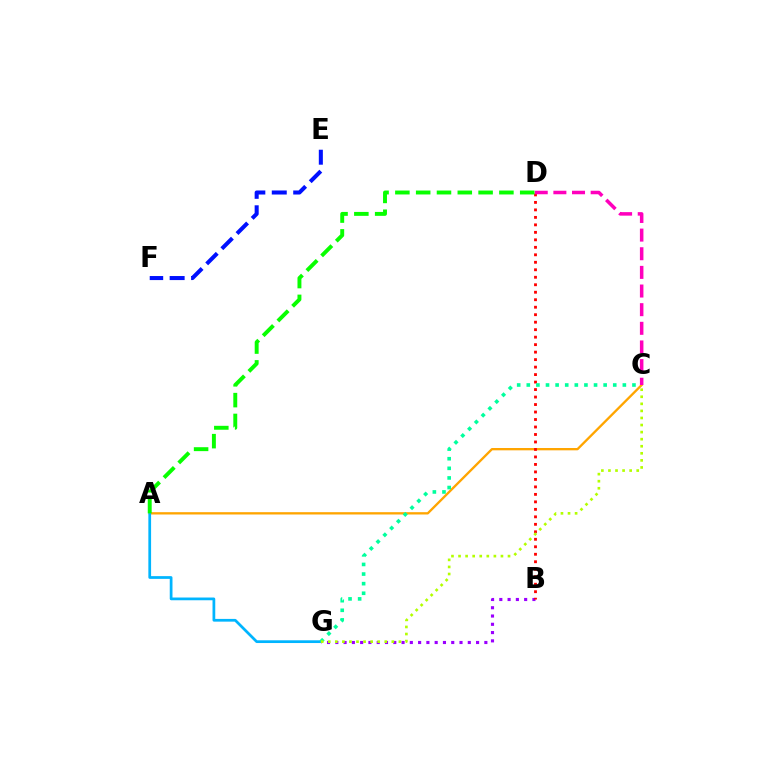{('E', 'F'): [{'color': '#0010ff', 'line_style': 'dashed', 'thickness': 2.91}], ('B', 'G'): [{'color': '#9b00ff', 'line_style': 'dotted', 'thickness': 2.25}], ('A', 'C'): [{'color': '#ffa500', 'line_style': 'solid', 'thickness': 1.67}], ('B', 'D'): [{'color': '#ff0000', 'line_style': 'dotted', 'thickness': 2.03}], ('A', 'G'): [{'color': '#00b5ff', 'line_style': 'solid', 'thickness': 1.97}], ('C', 'D'): [{'color': '#ff00bd', 'line_style': 'dashed', 'thickness': 2.53}], ('C', 'G'): [{'color': '#00ff9d', 'line_style': 'dotted', 'thickness': 2.61}, {'color': '#b3ff00', 'line_style': 'dotted', 'thickness': 1.92}], ('A', 'D'): [{'color': '#08ff00', 'line_style': 'dashed', 'thickness': 2.83}]}